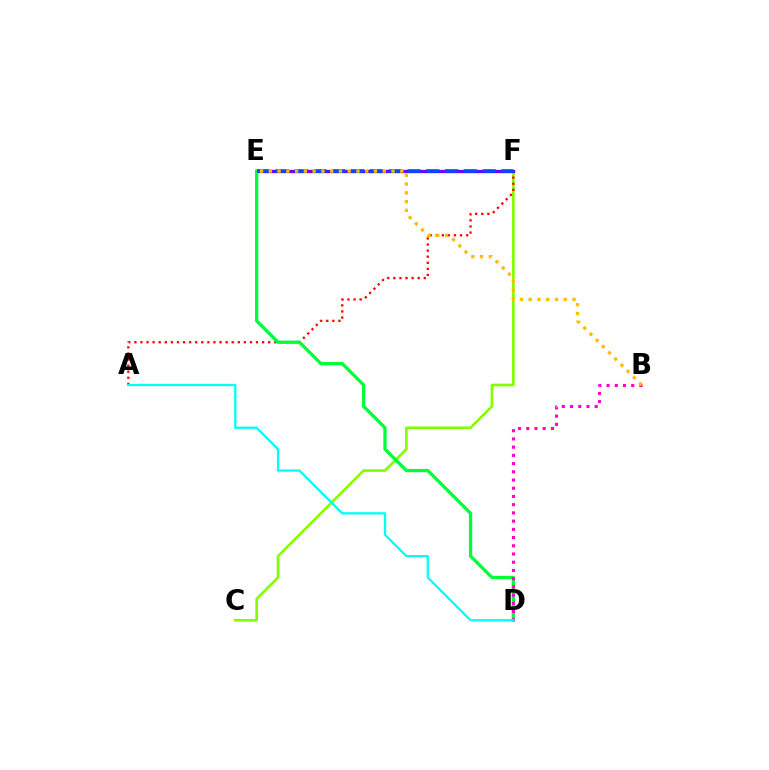{('C', 'F'): [{'color': '#84ff00', 'line_style': 'solid', 'thickness': 1.92}], ('A', 'F'): [{'color': '#ff0000', 'line_style': 'dotted', 'thickness': 1.65}], ('E', 'F'): [{'color': '#7200ff', 'line_style': 'solid', 'thickness': 2.39}, {'color': '#004bff', 'line_style': 'dashed', 'thickness': 2.55}], ('D', 'E'): [{'color': '#00ff39', 'line_style': 'solid', 'thickness': 2.37}], ('B', 'D'): [{'color': '#ff00cf', 'line_style': 'dotted', 'thickness': 2.23}], ('A', 'D'): [{'color': '#00fff6', 'line_style': 'solid', 'thickness': 1.65}], ('B', 'E'): [{'color': '#ffbd00', 'line_style': 'dotted', 'thickness': 2.38}]}